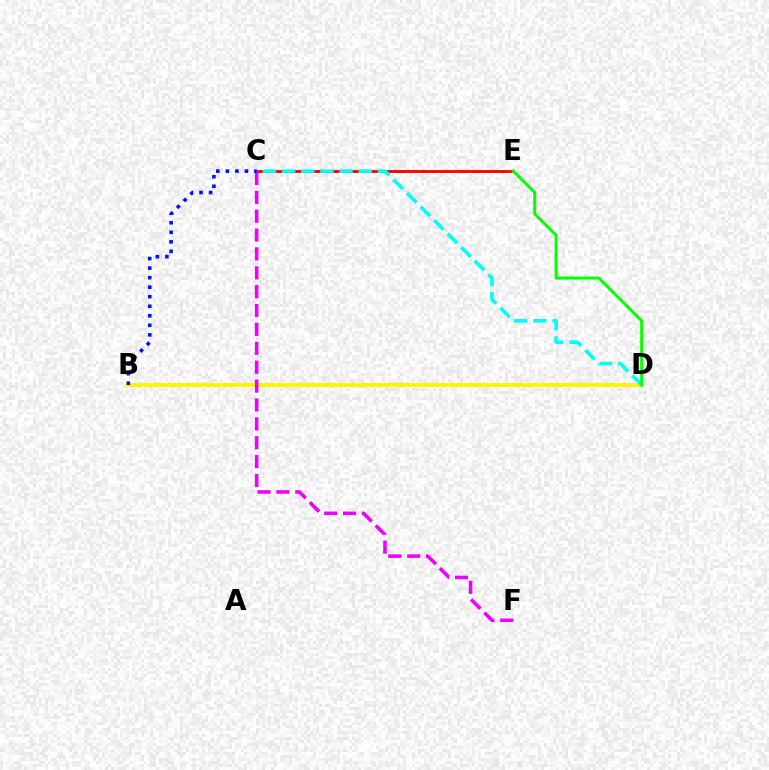{('C', 'E'): [{'color': '#ff0000', 'line_style': 'solid', 'thickness': 2.06}], ('B', 'D'): [{'color': '#fcf500', 'line_style': 'solid', 'thickness': 2.81}], ('C', 'D'): [{'color': '#00fff6', 'line_style': 'dashed', 'thickness': 2.6}], ('C', 'F'): [{'color': '#ee00ff', 'line_style': 'dashed', 'thickness': 2.56}], ('B', 'C'): [{'color': '#0010ff', 'line_style': 'dotted', 'thickness': 2.59}], ('D', 'E'): [{'color': '#08ff00', 'line_style': 'solid', 'thickness': 2.18}]}